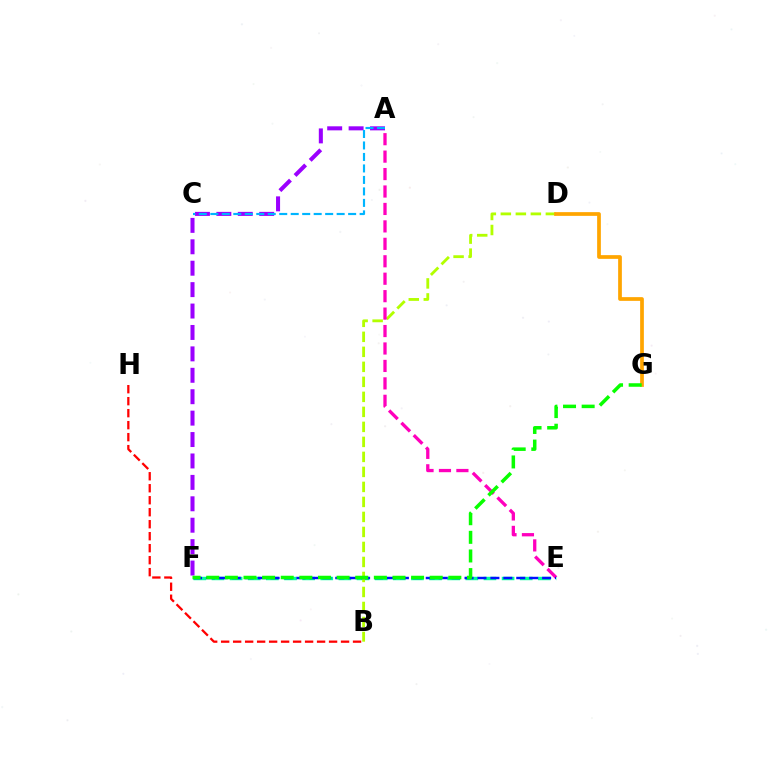{('E', 'F'): [{'color': '#00ff9d', 'line_style': 'dashed', 'thickness': 2.46}, {'color': '#0010ff', 'line_style': 'dashed', 'thickness': 1.76}], ('B', 'D'): [{'color': '#b3ff00', 'line_style': 'dashed', 'thickness': 2.04}], ('A', 'E'): [{'color': '#ff00bd', 'line_style': 'dashed', 'thickness': 2.37}], ('A', 'F'): [{'color': '#9b00ff', 'line_style': 'dashed', 'thickness': 2.91}], ('D', 'G'): [{'color': '#ffa500', 'line_style': 'solid', 'thickness': 2.68}], ('A', 'C'): [{'color': '#00b5ff', 'line_style': 'dashed', 'thickness': 1.56}], ('B', 'H'): [{'color': '#ff0000', 'line_style': 'dashed', 'thickness': 1.63}], ('F', 'G'): [{'color': '#08ff00', 'line_style': 'dashed', 'thickness': 2.53}]}